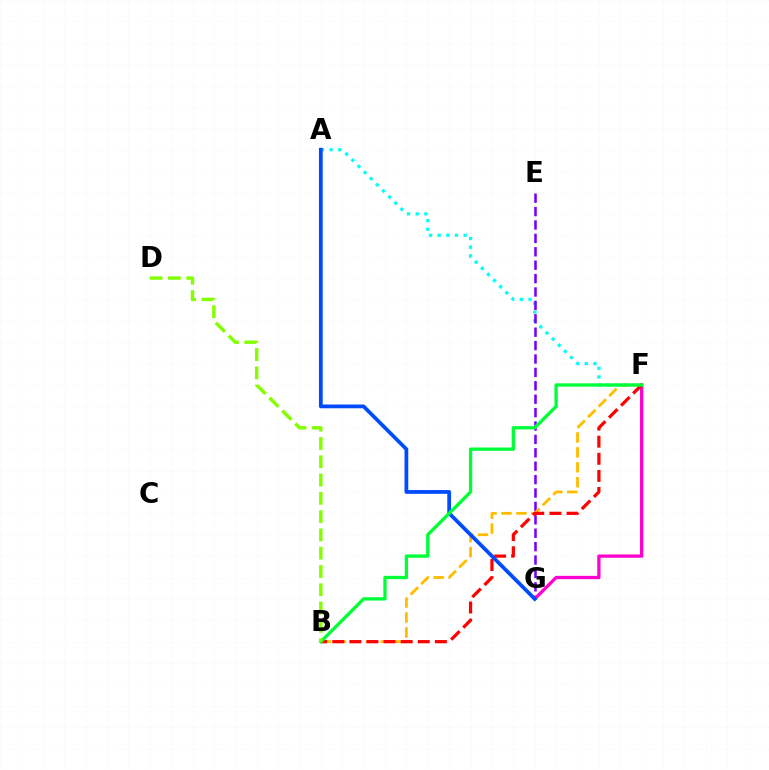{('A', 'F'): [{'color': '#00fff6', 'line_style': 'dotted', 'thickness': 2.35}], ('E', 'G'): [{'color': '#7200ff', 'line_style': 'dashed', 'thickness': 1.82}], ('B', 'F'): [{'color': '#ffbd00', 'line_style': 'dashed', 'thickness': 2.03}, {'color': '#ff0000', 'line_style': 'dashed', 'thickness': 2.32}, {'color': '#00ff39', 'line_style': 'solid', 'thickness': 2.39}], ('F', 'G'): [{'color': '#ff00cf', 'line_style': 'solid', 'thickness': 2.37}], ('A', 'G'): [{'color': '#004bff', 'line_style': 'solid', 'thickness': 2.7}], ('B', 'D'): [{'color': '#84ff00', 'line_style': 'dashed', 'thickness': 2.48}]}